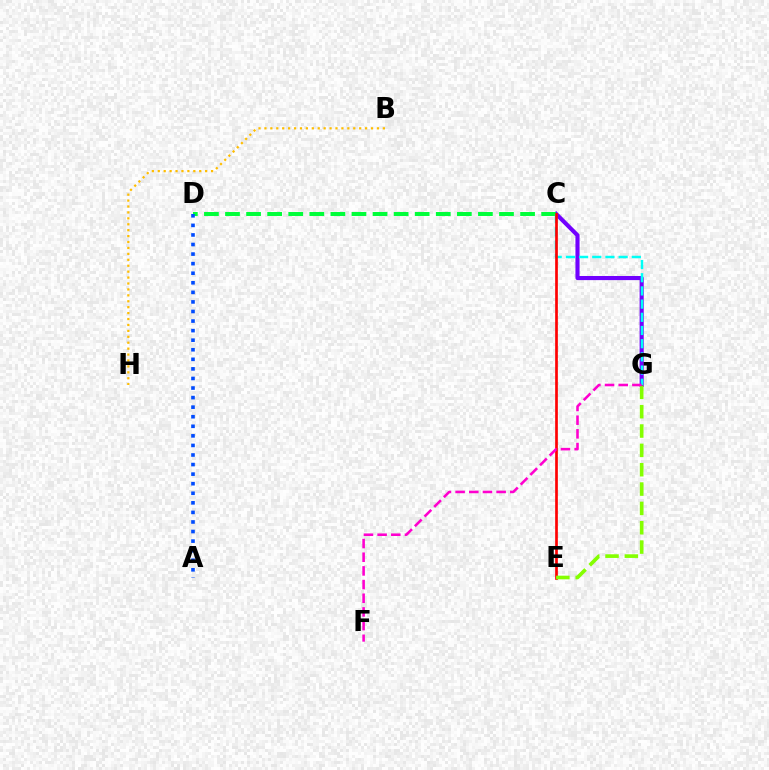{('C', 'G'): [{'color': '#7200ff', 'line_style': 'solid', 'thickness': 2.96}, {'color': '#00fff6', 'line_style': 'dashed', 'thickness': 1.79}], ('C', 'D'): [{'color': '#00ff39', 'line_style': 'dashed', 'thickness': 2.86}], ('B', 'H'): [{'color': '#ffbd00', 'line_style': 'dotted', 'thickness': 1.61}], ('C', 'E'): [{'color': '#ff0000', 'line_style': 'solid', 'thickness': 1.93}], ('E', 'G'): [{'color': '#84ff00', 'line_style': 'dashed', 'thickness': 2.63}], ('A', 'D'): [{'color': '#004bff', 'line_style': 'dotted', 'thickness': 2.6}], ('F', 'G'): [{'color': '#ff00cf', 'line_style': 'dashed', 'thickness': 1.86}]}